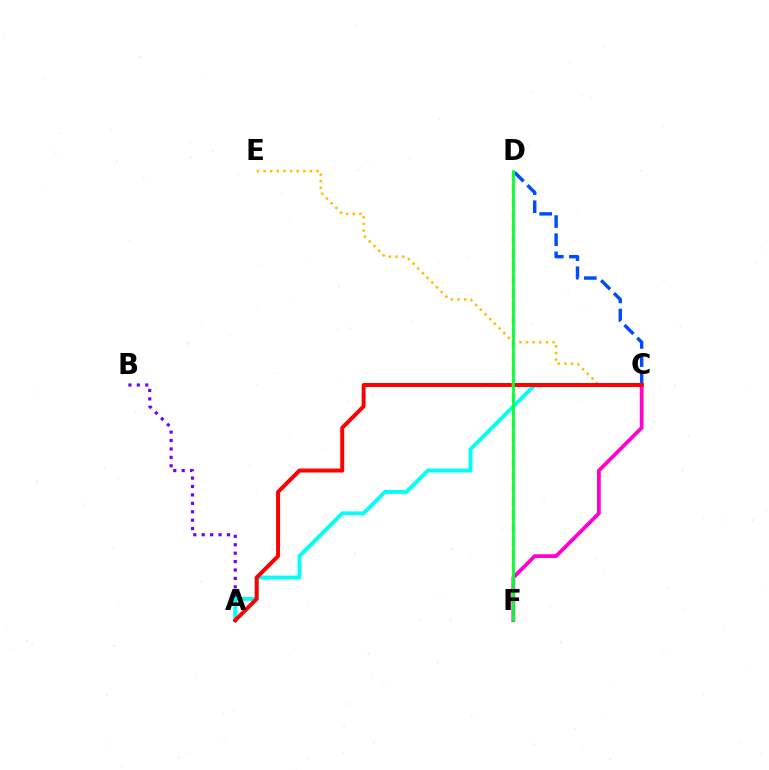{('C', 'D'): [{'color': '#004bff', 'line_style': 'dashed', 'thickness': 2.46}], ('C', 'E'): [{'color': '#ffbd00', 'line_style': 'dotted', 'thickness': 1.8}], ('A', 'B'): [{'color': '#7200ff', 'line_style': 'dotted', 'thickness': 2.29}], ('A', 'C'): [{'color': '#00fff6', 'line_style': 'solid', 'thickness': 2.79}, {'color': '#ff0000', 'line_style': 'solid', 'thickness': 2.85}], ('C', 'F'): [{'color': '#ff00cf', 'line_style': 'solid', 'thickness': 2.7}], ('D', 'F'): [{'color': '#84ff00', 'line_style': 'dashed', 'thickness': 1.77}, {'color': '#00ff39', 'line_style': 'solid', 'thickness': 1.95}]}